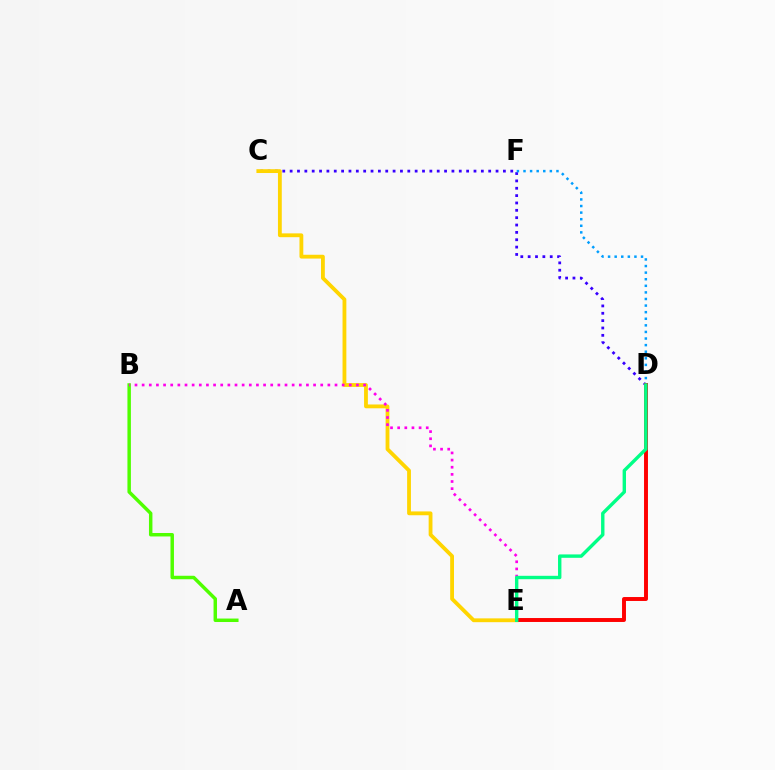{('C', 'D'): [{'color': '#3700ff', 'line_style': 'dotted', 'thickness': 2.0}], ('C', 'E'): [{'color': '#ffd500', 'line_style': 'solid', 'thickness': 2.75}], ('A', 'B'): [{'color': '#4fff00', 'line_style': 'solid', 'thickness': 2.49}], ('B', 'E'): [{'color': '#ff00ed', 'line_style': 'dotted', 'thickness': 1.94}], ('D', 'F'): [{'color': '#009eff', 'line_style': 'dotted', 'thickness': 1.79}], ('D', 'E'): [{'color': '#ff0000', 'line_style': 'solid', 'thickness': 2.83}, {'color': '#00ff86', 'line_style': 'solid', 'thickness': 2.44}]}